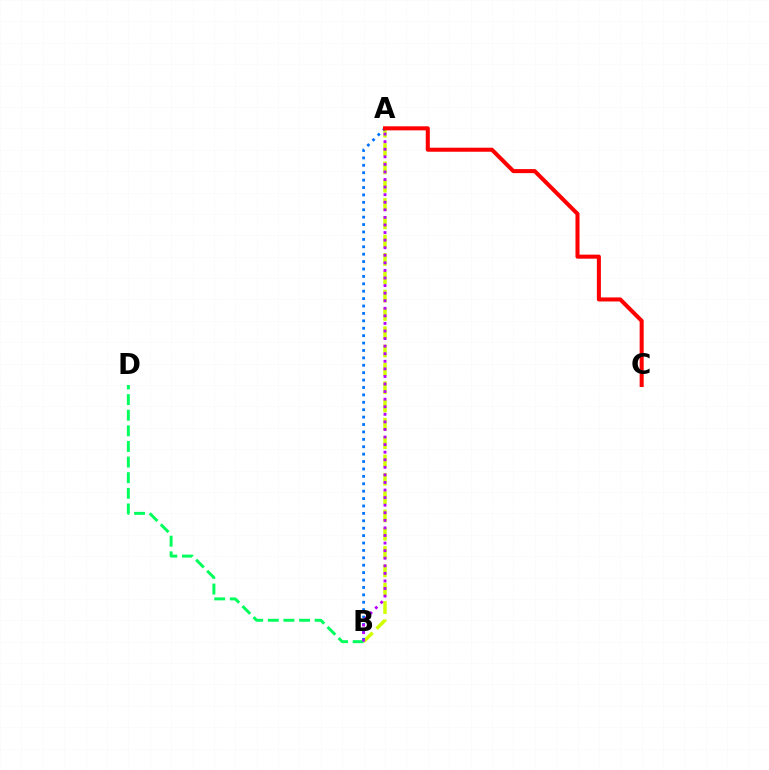{('A', 'B'): [{'color': '#d1ff00', 'line_style': 'dashed', 'thickness': 2.49}, {'color': '#0074ff', 'line_style': 'dotted', 'thickness': 2.01}, {'color': '#b900ff', 'line_style': 'dotted', 'thickness': 2.06}], ('B', 'D'): [{'color': '#00ff5c', 'line_style': 'dashed', 'thickness': 2.12}], ('A', 'C'): [{'color': '#ff0000', 'line_style': 'solid', 'thickness': 2.91}]}